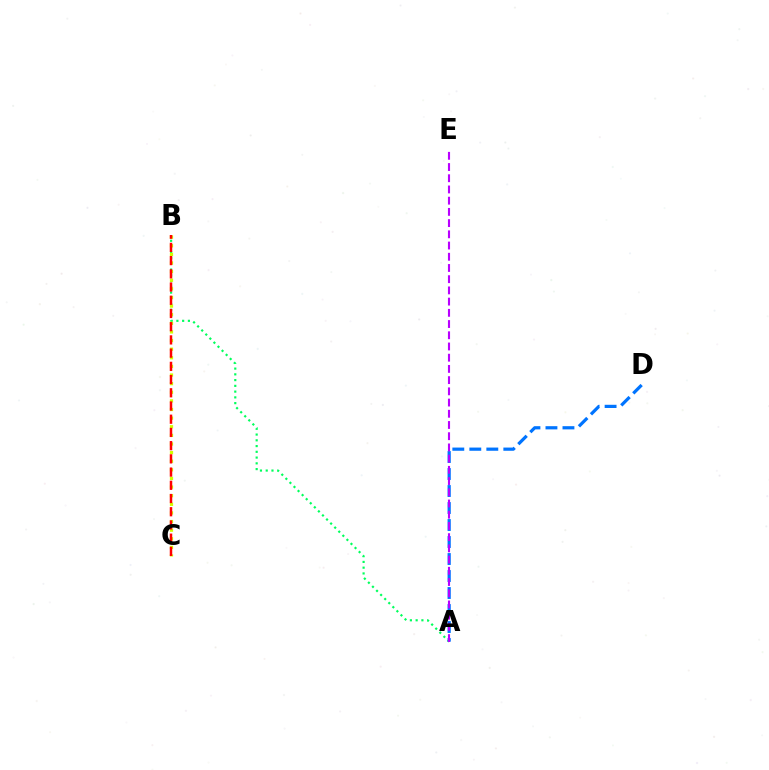{('A', 'B'): [{'color': '#00ff5c', 'line_style': 'dotted', 'thickness': 1.56}], ('B', 'C'): [{'color': '#d1ff00', 'line_style': 'dotted', 'thickness': 2.34}, {'color': '#ff0000', 'line_style': 'dashed', 'thickness': 1.8}], ('A', 'D'): [{'color': '#0074ff', 'line_style': 'dashed', 'thickness': 2.31}], ('A', 'E'): [{'color': '#b900ff', 'line_style': 'dashed', 'thickness': 1.52}]}